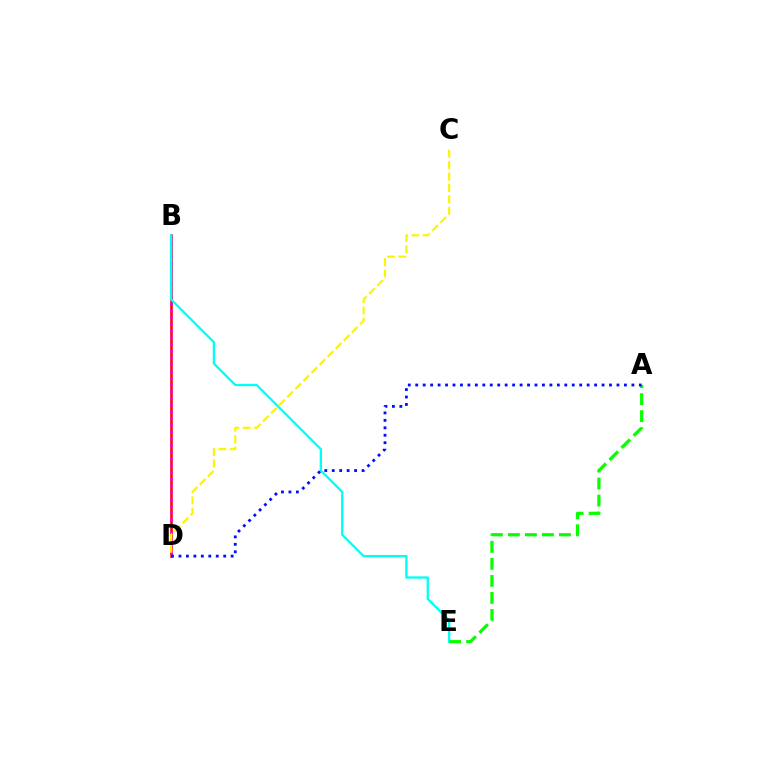{('B', 'D'): [{'color': '#ff0000', 'line_style': 'solid', 'thickness': 1.83}, {'color': '#ee00ff', 'line_style': 'dotted', 'thickness': 1.83}], ('B', 'E'): [{'color': '#00fff6', 'line_style': 'solid', 'thickness': 1.65}], ('A', 'E'): [{'color': '#08ff00', 'line_style': 'dashed', 'thickness': 2.31}], ('A', 'D'): [{'color': '#0010ff', 'line_style': 'dotted', 'thickness': 2.03}], ('C', 'D'): [{'color': '#fcf500', 'line_style': 'dashed', 'thickness': 1.55}]}